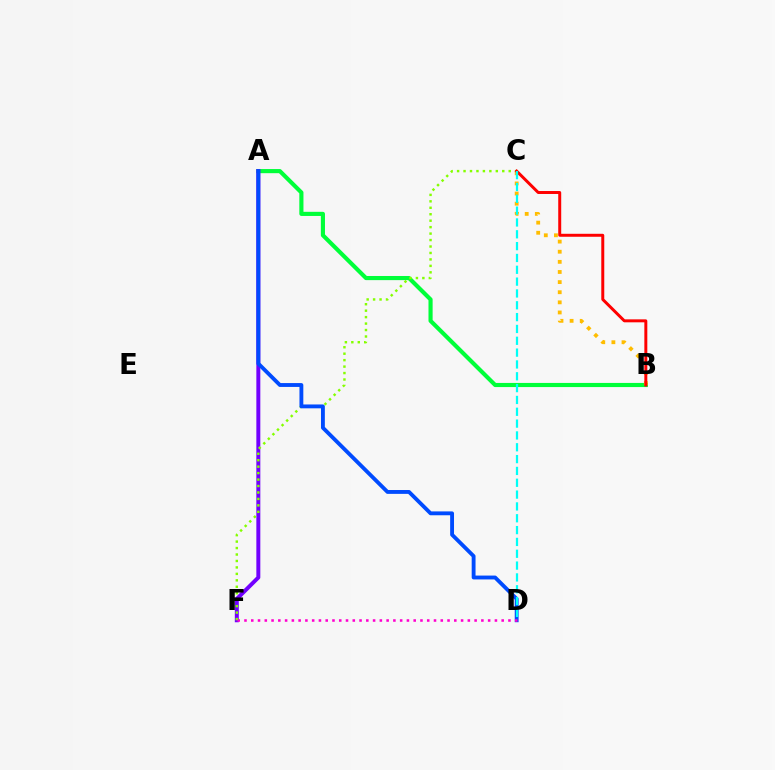{('A', 'B'): [{'color': '#00ff39', 'line_style': 'solid', 'thickness': 2.98}], ('A', 'F'): [{'color': '#7200ff', 'line_style': 'solid', 'thickness': 2.86}], ('C', 'F'): [{'color': '#84ff00', 'line_style': 'dotted', 'thickness': 1.75}], ('B', 'C'): [{'color': '#ffbd00', 'line_style': 'dotted', 'thickness': 2.75}, {'color': '#ff0000', 'line_style': 'solid', 'thickness': 2.14}], ('A', 'D'): [{'color': '#004bff', 'line_style': 'solid', 'thickness': 2.78}], ('D', 'F'): [{'color': '#ff00cf', 'line_style': 'dotted', 'thickness': 1.84}], ('C', 'D'): [{'color': '#00fff6', 'line_style': 'dashed', 'thickness': 1.61}]}